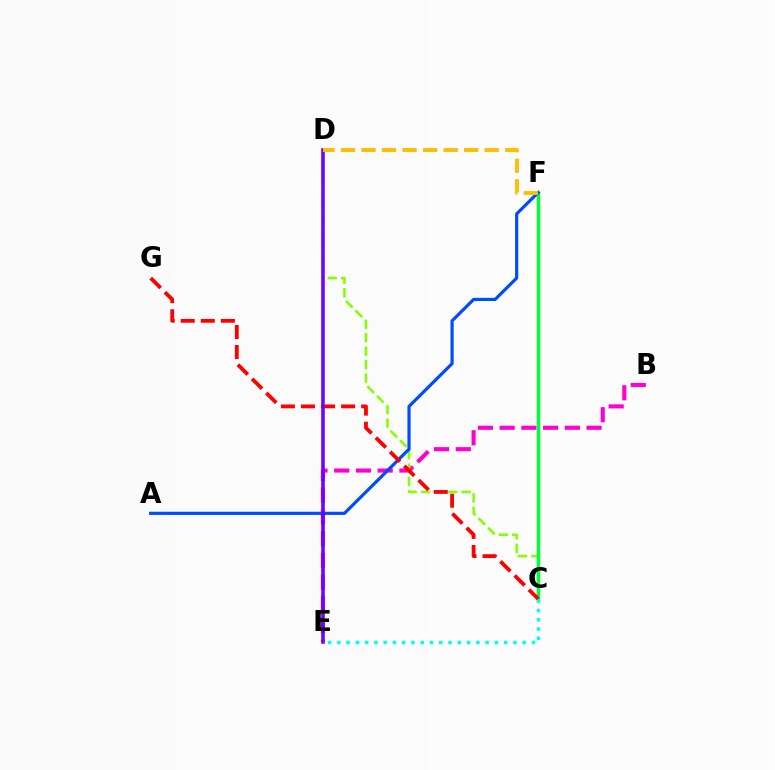{('B', 'E'): [{'color': '#ff00cf', 'line_style': 'dashed', 'thickness': 2.95}], ('C', 'D'): [{'color': '#84ff00', 'line_style': 'dashed', 'thickness': 1.83}], ('C', 'F'): [{'color': '#00ff39', 'line_style': 'solid', 'thickness': 2.49}], ('C', 'E'): [{'color': '#00fff6', 'line_style': 'dotted', 'thickness': 2.52}], ('A', 'F'): [{'color': '#004bff', 'line_style': 'solid', 'thickness': 2.29}], ('C', 'G'): [{'color': '#ff0000', 'line_style': 'dashed', 'thickness': 2.73}], ('D', 'E'): [{'color': '#7200ff', 'line_style': 'solid', 'thickness': 2.55}], ('D', 'F'): [{'color': '#ffbd00', 'line_style': 'dashed', 'thickness': 2.79}]}